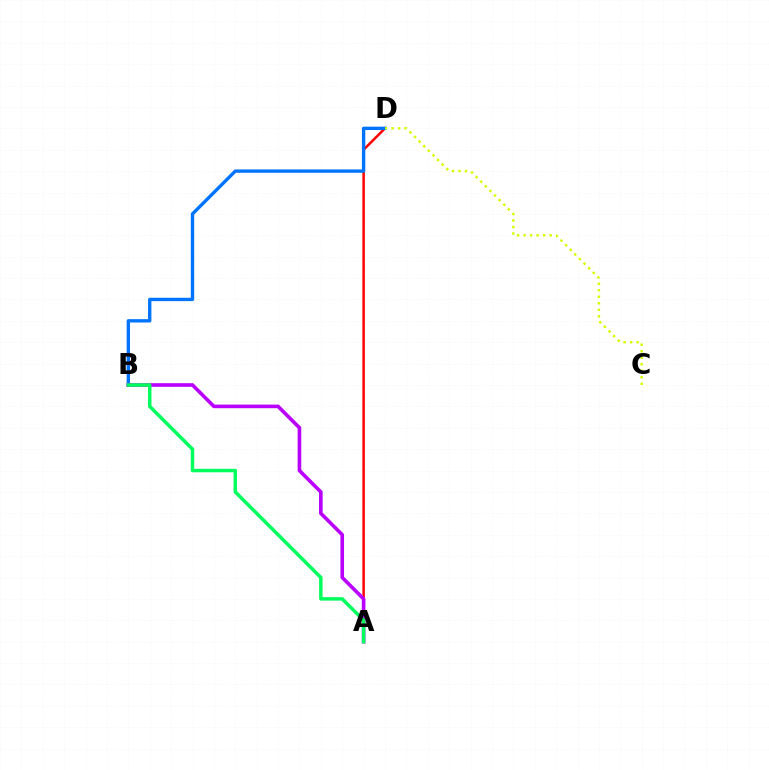{('A', 'D'): [{'color': '#ff0000', 'line_style': 'solid', 'thickness': 1.8}], ('B', 'D'): [{'color': '#0074ff', 'line_style': 'solid', 'thickness': 2.42}], ('A', 'B'): [{'color': '#b900ff', 'line_style': 'solid', 'thickness': 2.6}, {'color': '#00ff5c', 'line_style': 'solid', 'thickness': 2.5}], ('C', 'D'): [{'color': '#d1ff00', 'line_style': 'dotted', 'thickness': 1.77}]}